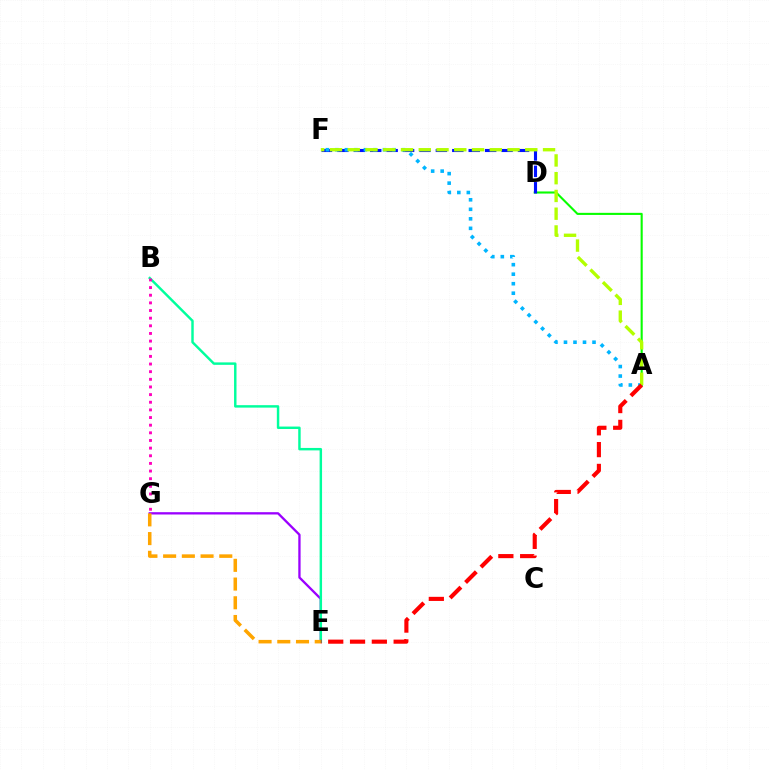{('E', 'G'): [{'color': '#9b00ff', 'line_style': 'solid', 'thickness': 1.66}, {'color': '#ffa500', 'line_style': 'dashed', 'thickness': 2.54}], ('A', 'D'): [{'color': '#08ff00', 'line_style': 'solid', 'thickness': 1.51}], ('B', 'E'): [{'color': '#00ff9d', 'line_style': 'solid', 'thickness': 1.76}], ('B', 'G'): [{'color': '#ff00bd', 'line_style': 'dotted', 'thickness': 2.08}], ('D', 'F'): [{'color': '#0010ff', 'line_style': 'dashed', 'thickness': 2.23}], ('A', 'F'): [{'color': '#00b5ff', 'line_style': 'dotted', 'thickness': 2.58}, {'color': '#b3ff00', 'line_style': 'dashed', 'thickness': 2.41}], ('A', 'E'): [{'color': '#ff0000', 'line_style': 'dashed', 'thickness': 2.96}]}